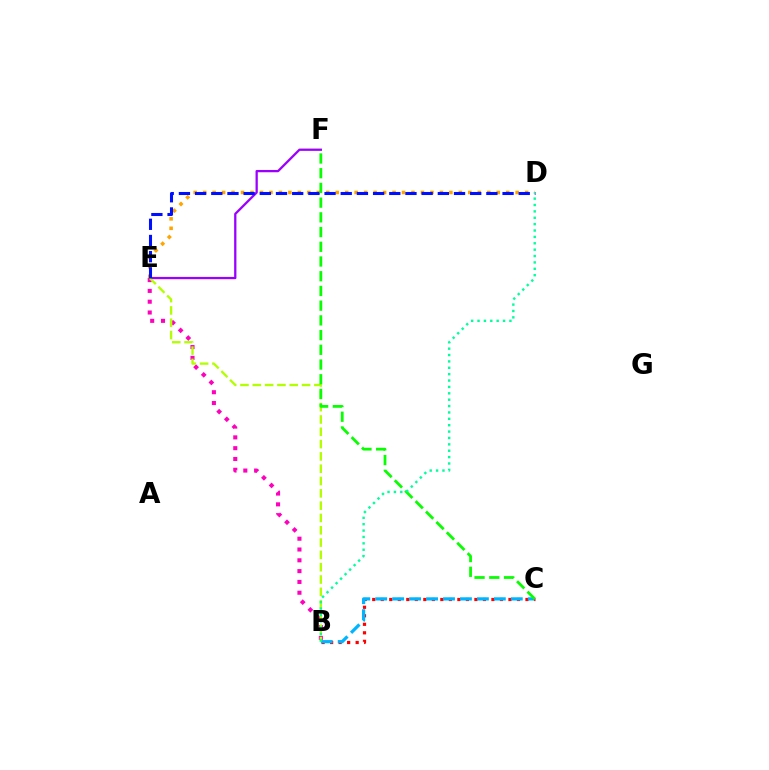{('E', 'F'): [{'color': '#9b00ff', 'line_style': 'solid', 'thickness': 1.64}], ('B', 'E'): [{'color': '#ff00bd', 'line_style': 'dotted', 'thickness': 2.94}, {'color': '#b3ff00', 'line_style': 'dashed', 'thickness': 1.67}], ('D', 'E'): [{'color': '#ffa500', 'line_style': 'dotted', 'thickness': 2.57}, {'color': '#0010ff', 'line_style': 'dashed', 'thickness': 2.2}], ('B', 'C'): [{'color': '#ff0000', 'line_style': 'dotted', 'thickness': 2.31}, {'color': '#00b5ff', 'line_style': 'dashed', 'thickness': 2.3}], ('C', 'F'): [{'color': '#08ff00', 'line_style': 'dashed', 'thickness': 2.0}], ('B', 'D'): [{'color': '#00ff9d', 'line_style': 'dotted', 'thickness': 1.73}]}